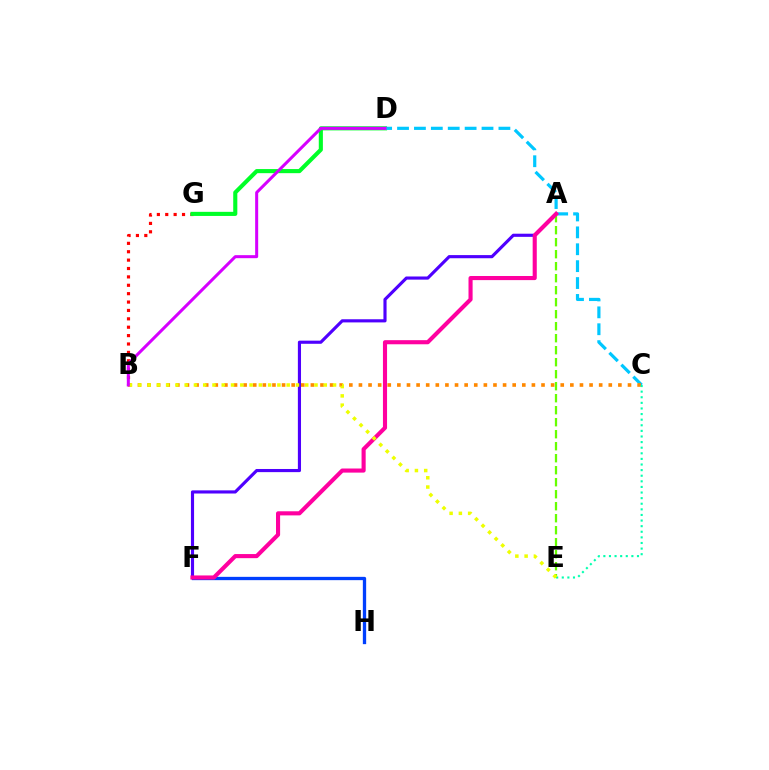{('A', 'F'): [{'color': '#4f00ff', 'line_style': 'solid', 'thickness': 2.26}, {'color': '#ff00a0', 'line_style': 'solid', 'thickness': 2.96}], ('B', 'G'): [{'color': '#ff0000', 'line_style': 'dotted', 'thickness': 2.28}], ('F', 'H'): [{'color': '#003fff', 'line_style': 'solid', 'thickness': 2.38}], ('A', 'E'): [{'color': '#66ff00', 'line_style': 'dashed', 'thickness': 1.63}], ('D', 'G'): [{'color': '#00ff27', 'line_style': 'solid', 'thickness': 2.96}], ('C', 'D'): [{'color': '#00c7ff', 'line_style': 'dashed', 'thickness': 2.3}], ('B', 'C'): [{'color': '#ff8800', 'line_style': 'dotted', 'thickness': 2.61}], ('C', 'E'): [{'color': '#00ffaf', 'line_style': 'dotted', 'thickness': 1.52}], ('B', 'E'): [{'color': '#eeff00', 'line_style': 'dotted', 'thickness': 2.52}], ('B', 'D'): [{'color': '#d600ff', 'line_style': 'solid', 'thickness': 2.18}]}